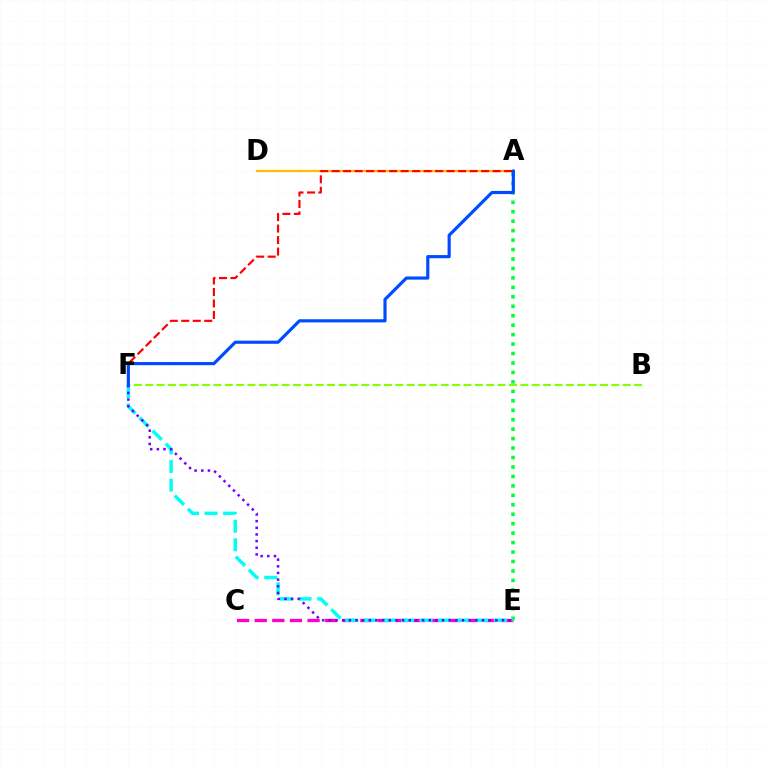{('A', 'D'): [{'color': '#ffbd00', 'line_style': 'solid', 'thickness': 1.65}], ('C', 'E'): [{'color': '#ff00cf', 'line_style': 'dashed', 'thickness': 2.39}], ('A', 'E'): [{'color': '#00ff39', 'line_style': 'dotted', 'thickness': 2.57}], ('E', 'F'): [{'color': '#00fff6', 'line_style': 'dashed', 'thickness': 2.52}, {'color': '#7200ff', 'line_style': 'dotted', 'thickness': 1.81}], ('B', 'F'): [{'color': '#84ff00', 'line_style': 'dashed', 'thickness': 1.54}], ('A', 'F'): [{'color': '#ff0000', 'line_style': 'dashed', 'thickness': 1.56}, {'color': '#004bff', 'line_style': 'solid', 'thickness': 2.28}]}